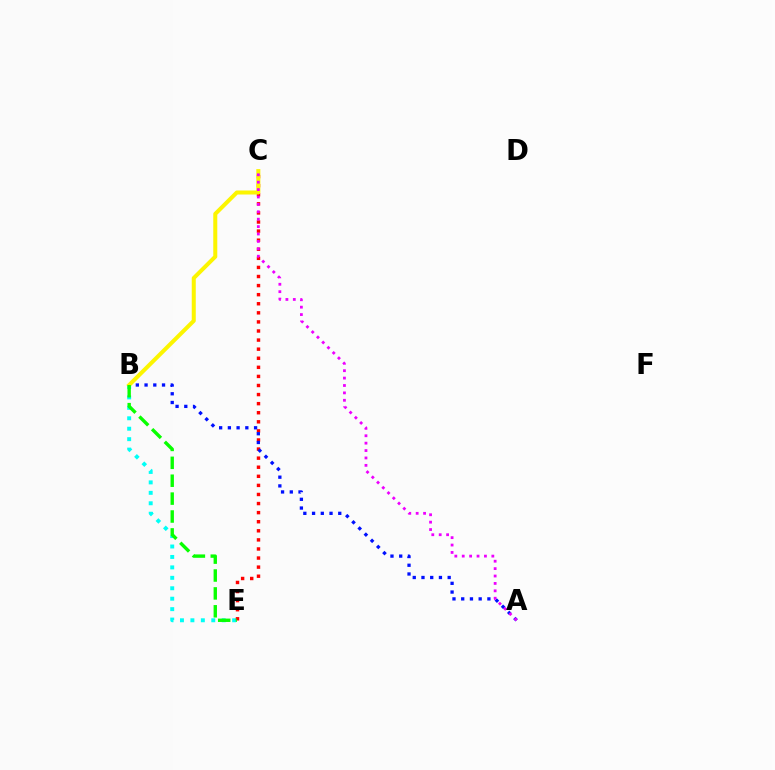{('B', 'E'): [{'color': '#00fff6', 'line_style': 'dotted', 'thickness': 2.84}, {'color': '#08ff00', 'line_style': 'dashed', 'thickness': 2.43}], ('C', 'E'): [{'color': '#ff0000', 'line_style': 'dotted', 'thickness': 2.47}], ('A', 'B'): [{'color': '#0010ff', 'line_style': 'dotted', 'thickness': 2.37}], ('B', 'C'): [{'color': '#fcf500', 'line_style': 'solid', 'thickness': 2.9}], ('A', 'C'): [{'color': '#ee00ff', 'line_style': 'dotted', 'thickness': 2.01}]}